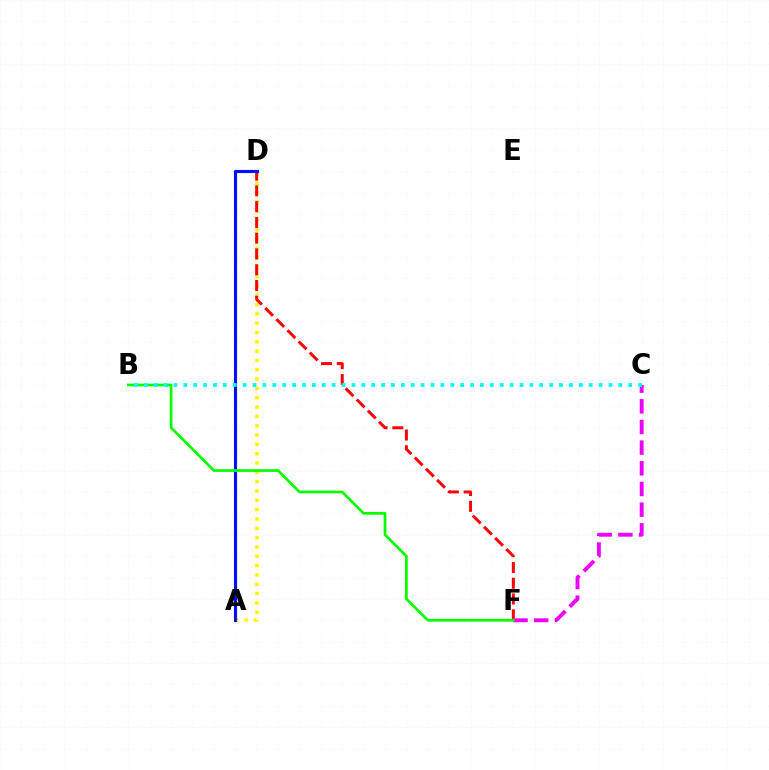{('A', 'D'): [{'color': '#fcf500', 'line_style': 'dotted', 'thickness': 2.53}, {'color': '#0010ff', 'line_style': 'solid', 'thickness': 2.25}], ('D', 'F'): [{'color': '#ff0000', 'line_style': 'dashed', 'thickness': 2.14}], ('C', 'F'): [{'color': '#ee00ff', 'line_style': 'dashed', 'thickness': 2.81}], ('B', 'F'): [{'color': '#08ff00', 'line_style': 'solid', 'thickness': 1.96}], ('B', 'C'): [{'color': '#00fff6', 'line_style': 'dotted', 'thickness': 2.69}]}